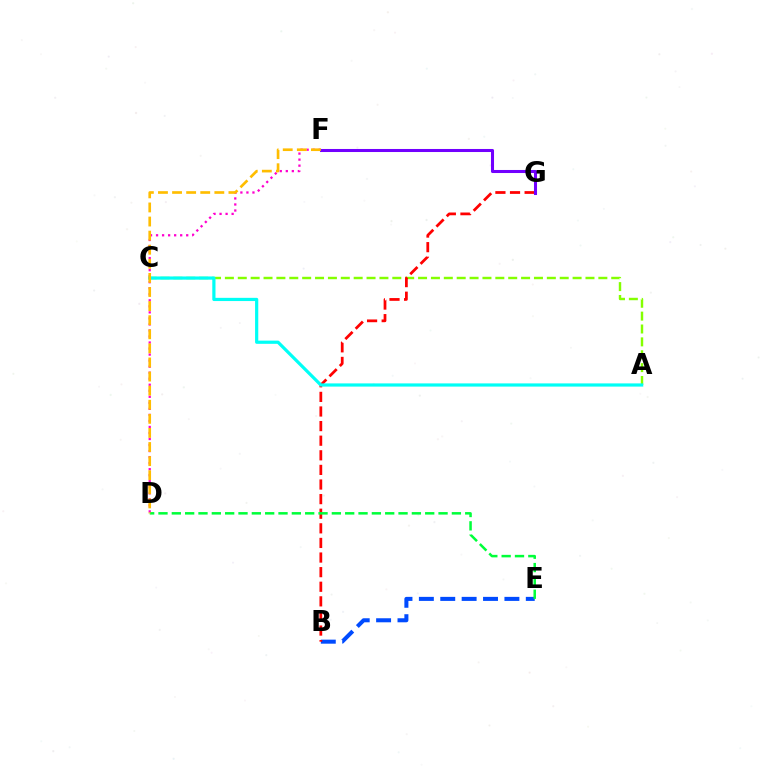{('B', 'E'): [{'color': '#004bff', 'line_style': 'dashed', 'thickness': 2.91}], ('A', 'C'): [{'color': '#84ff00', 'line_style': 'dashed', 'thickness': 1.75}, {'color': '#00fff6', 'line_style': 'solid', 'thickness': 2.31}], ('B', 'G'): [{'color': '#ff0000', 'line_style': 'dashed', 'thickness': 1.98}], ('D', 'F'): [{'color': '#ff00cf', 'line_style': 'dotted', 'thickness': 1.64}, {'color': '#ffbd00', 'line_style': 'dashed', 'thickness': 1.91}], ('F', 'G'): [{'color': '#7200ff', 'line_style': 'solid', 'thickness': 2.19}], ('D', 'E'): [{'color': '#00ff39', 'line_style': 'dashed', 'thickness': 1.81}]}